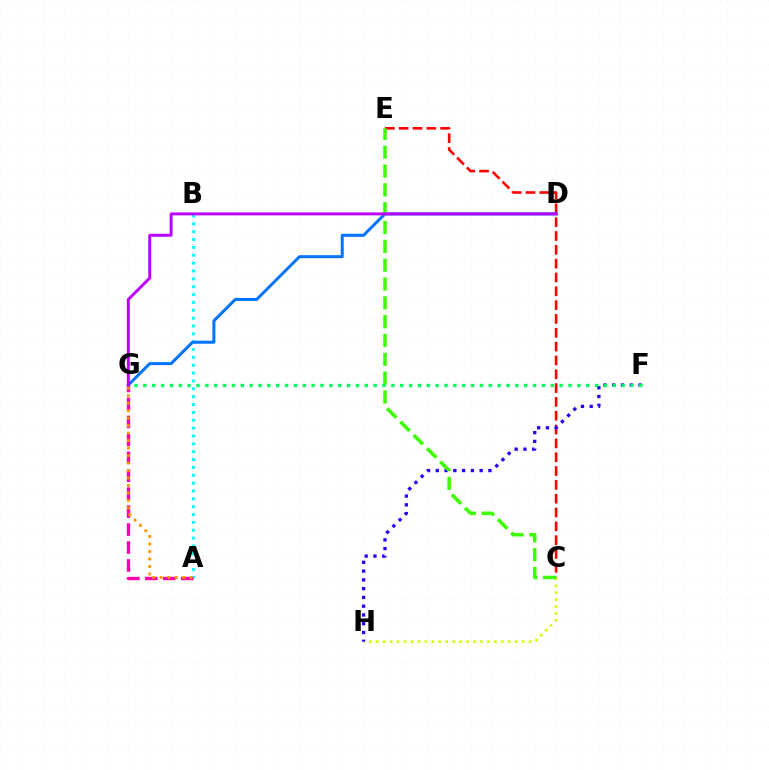{('C', 'H'): [{'color': '#d1ff00', 'line_style': 'dotted', 'thickness': 1.89}], ('C', 'E'): [{'color': '#ff0000', 'line_style': 'dashed', 'thickness': 1.88}, {'color': '#3dff00', 'line_style': 'dashed', 'thickness': 2.56}], ('F', 'H'): [{'color': '#2500ff', 'line_style': 'dotted', 'thickness': 2.38}], ('A', 'B'): [{'color': '#00fff6', 'line_style': 'dotted', 'thickness': 2.13}], ('D', 'G'): [{'color': '#0074ff', 'line_style': 'solid', 'thickness': 2.16}, {'color': '#b900ff', 'line_style': 'solid', 'thickness': 2.12}], ('A', 'G'): [{'color': '#ff00ac', 'line_style': 'dashed', 'thickness': 2.44}, {'color': '#ff9400', 'line_style': 'dotted', 'thickness': 2.03}], ('F', 'G'): [{'color': '#00ff5c', 'line_style': 'dotted', 'thickness': 2.41}]}